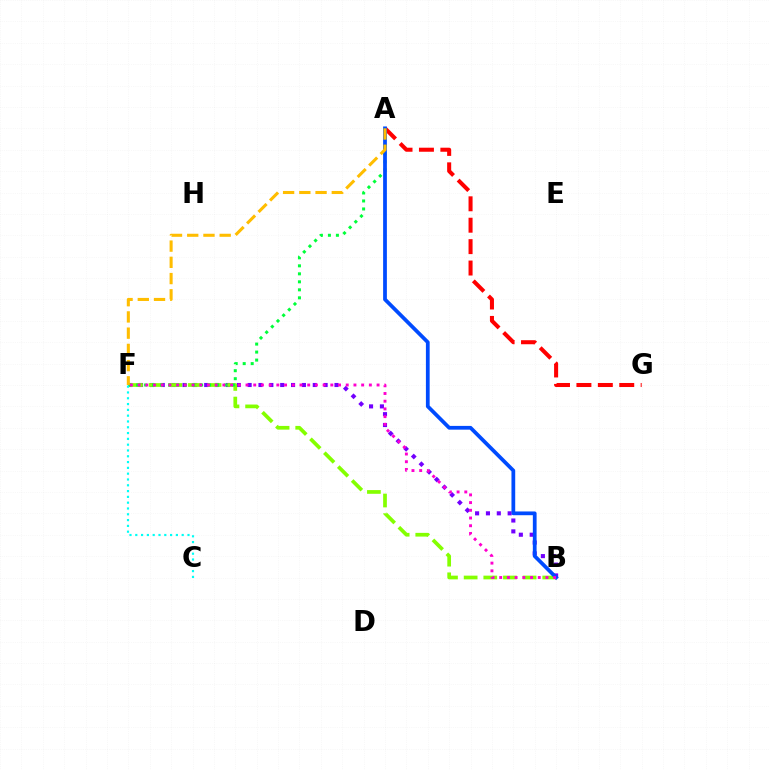{('B', 'F'): [{'color': '#7200ff', 'line_style': 'dotted', 'thickness': 2.95}, {'color': '#84ff00', 'line_style': 'dashed', 'thickness': 2.67}, {'color': '#ff00cf', 'line_style': 'dotted', 'thickness': 2.09}], ('A', 'G'): [{'color': '#ff0000', 'line_style': 'dashed', 'thickness': 2.91}], ('A', 'F'): [{'color': '#00ff39', 'line_style': 'dotted', 'thickness': 2.17}, {'color': '#ffbd00', 'line_style': 'dashed', 'thickness': 2.2}], ('C', 'F'): [{'color': '#00fff6', 'line_style': 'dotted', 'thickness': 1.58}], ('A', 'B'): [{'color': '#004bff', 'line_style': 'solid', 'thickness': 2.7}]}